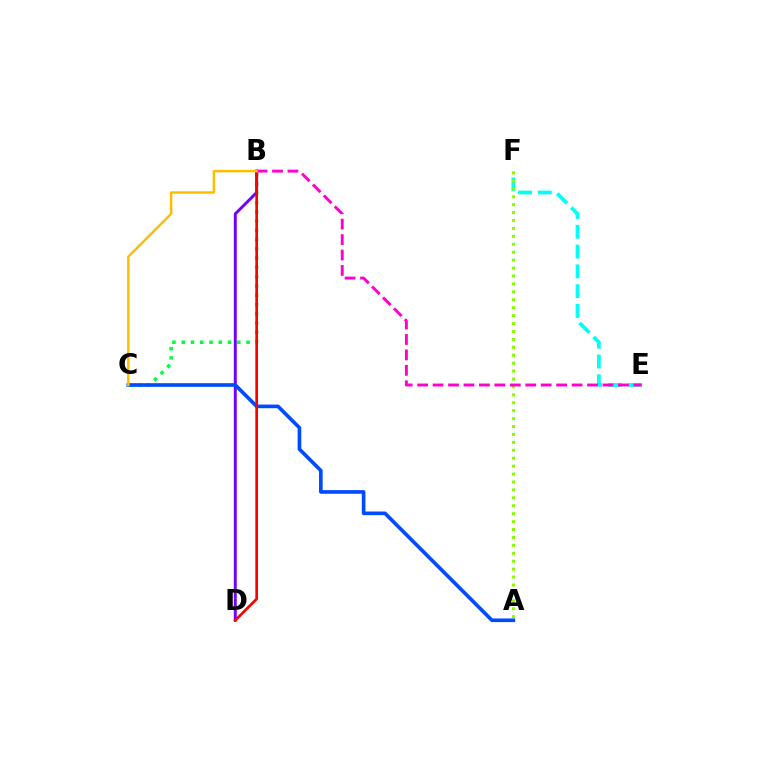{('E', 'F'): [{'color': '#00fff6', 'line_style': 'dashed', 'thickness': 2.69}], ('B', 'C'): [{'color': '#00ff39', 'line_style': 'dotted', 'thickness': 2.52}, {'color': '#ffbd00', 'line_style': 'solid', 'thickness': 1.78}], ('A', 'F'): [{'color': '#84ff00', 'line_style': 'dotted', 'thickness': 2.15}], ('B', 'D'): [{'color': '#7200ff', 'line_style': 'solid', 'thickness': 2.12}, {'color': '#ff0000', 'line_style': 'solid', 'thickness': 1.94}], ('A', 'C'): [{'color': '#004bff', 'line_style': 'solid', 'thickness': 2.62}], ('B', 'E'): [{'color': '#ff00cf', 'line_style': 'dashed', 'thickness': 2.1}]}